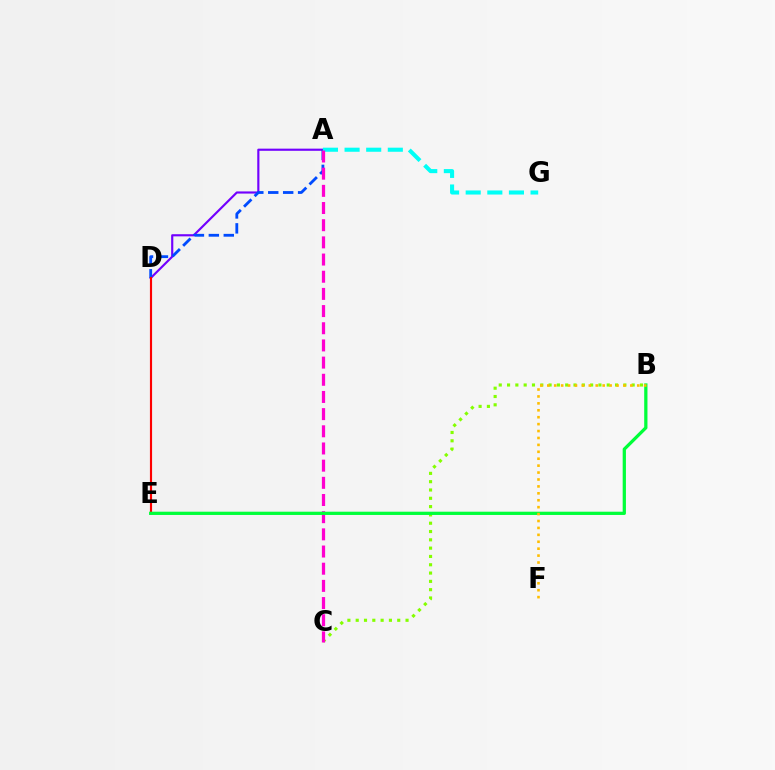{('A', 'D'): [{'color': '#7200ff', 'line_style': 'solid', 'thickness': 1.55}, {'color': '#004bff', 'line_style': 'dashed', 'thickness': 2.03}], ('A', 'G'): [{'color': '#00fff6', 'line_style': 'dashed', 'thickness': 2.94}], ('B', 'C'): [{'color': '#84ff00', 'line_style': 'dotted', 'thickness': 2.26}], ('D', 'E'): [{'color': '#ff0000', 'line_style': 'solid', 'thickness': 1.55}], ('A', 'C'): [{'color': '#ff00cf', 'line_style': 'dashed', 'thickness': 2.33}], ('B', 'E'): [{'color': '#00ff39', 'line_style': 'solid', 'thickness': 2.34}], ('B', 'F'): [{'color': '#ffbd00', 'line_style': 'dotted', 'thickness': 1.88}]}